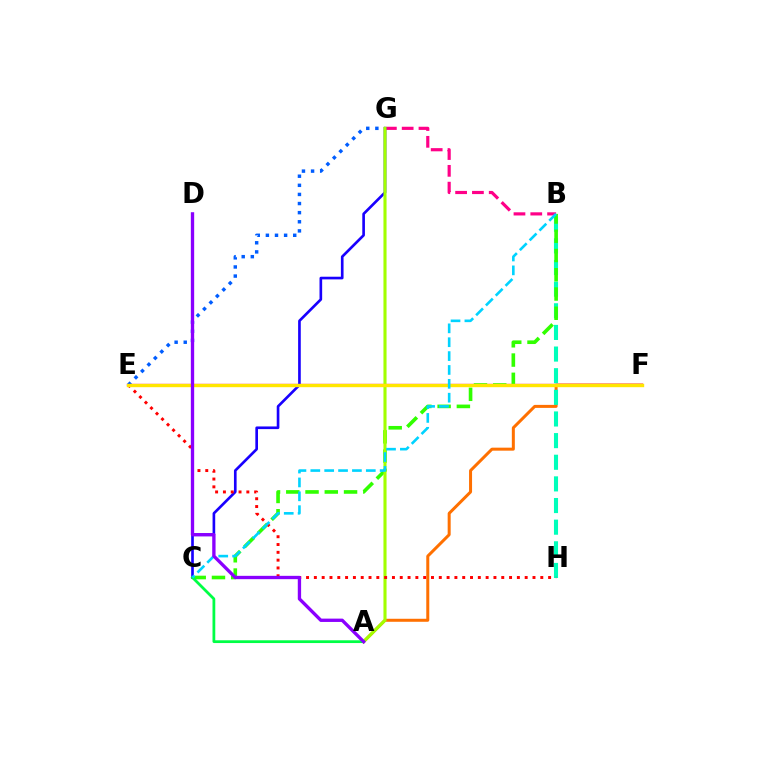{('A', 'F'): [{'color': '#ff7000', 'line_style': 'solid', 'thickness': 2.16}], ('B', 'H'): [{'color': '#00ffbb', 'line_style': 'dashed', 'thickness': 2.94}], ('B', 'G'): [{'color': '#ff0088', 'line_style': 'dashed', 'thickness': 2.28}], ('E', 'F'): [{'color': '#fa00f9', 'line_style': 'solid', 'thickness': 1.67}, {'color': '#ffe600', 'line_style': 'solid', 'thickness': 2.44}], ('B', 'C'): [{'color': '#31ff00', 'line_style': 'dashed', 'thickness': 2.62}, {'color': '#00d3ff', 'line_style': 'dashed', 'thickness': 1.88}], ('C', 'G'): [{'color': '#1900ff', 'line_style': 'solid', 'thickness': 1.91}], ('E', 'G'): [{'color': '#005dff', 'line_style': 'dotted', 'thickness': 2.48}], ('A', 'G'): [{'color': '#a2ff00', 'line_style': 'solid', 'thickness': 2.24}], ('E', 'H'): [{'color': '#ff0000', 'line_style': 'dotted', 'thickness': 2.12}], ('A', 'C'): [{'color': '#00ff45', 'line_style': 'solid', 'thickness': 1.99}], ('A', 'D'): [{'color': '#8a00ff', 'line_style': 'solid', 'thickness': 2.4}]}